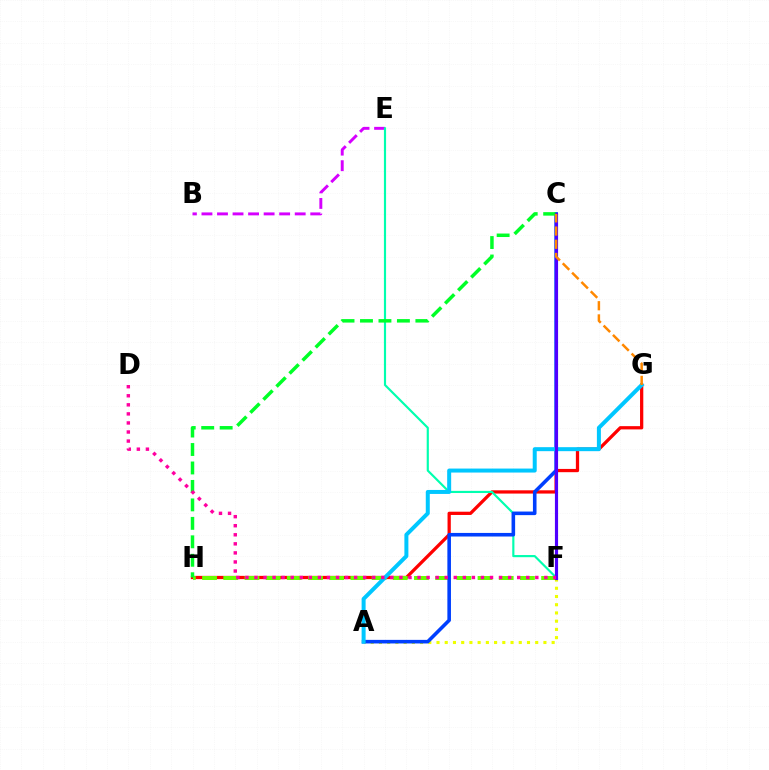{('A', 'F'): [{'color': '#eeff00', 'line_style': 'dotted', 'thickness': 2.23}], ('B', 'E'): [{'color': '#d600ff', 'line_style': 'dashed', 'thickness': 2.11}], ('G', 'H'): [{'color': '#ff0000', 'line_style': 'solid', 'thickness': 2.35}], ('F', 'H'): [{'color': '#66ff00', 'line_style': 'dashed', 'thickness': 2.88}], ('E', 'F'): [{'color': '#00ffaf', 'line_style': 'solid', 'thickness': 1.55}], ('A', 'C'): [{'color': '#003fff', 'line_style': 'solid', 'thickness': 2.58}], ('C', 'H'): [{'color': '#00ff27', 'line_style': 'dashed', 'thickness': 2.51}], ('A', 'G'): [{'color': '#00c7ff', 'line_style': 'solid', 'thickness': 2.88}], ('C', 'F'): [{'color': '#4f00ff', 'line_style': 'solid', 'thickness': 2.27}], ('C', 'G'): [{'color': '#ff8800', 'line_style': 'dashed', 'thickness': 1.79}], ('D', 'F'): [{'color': '#ff00a0', 'line_style': 'dotted', 'thickness': 2.46}]}